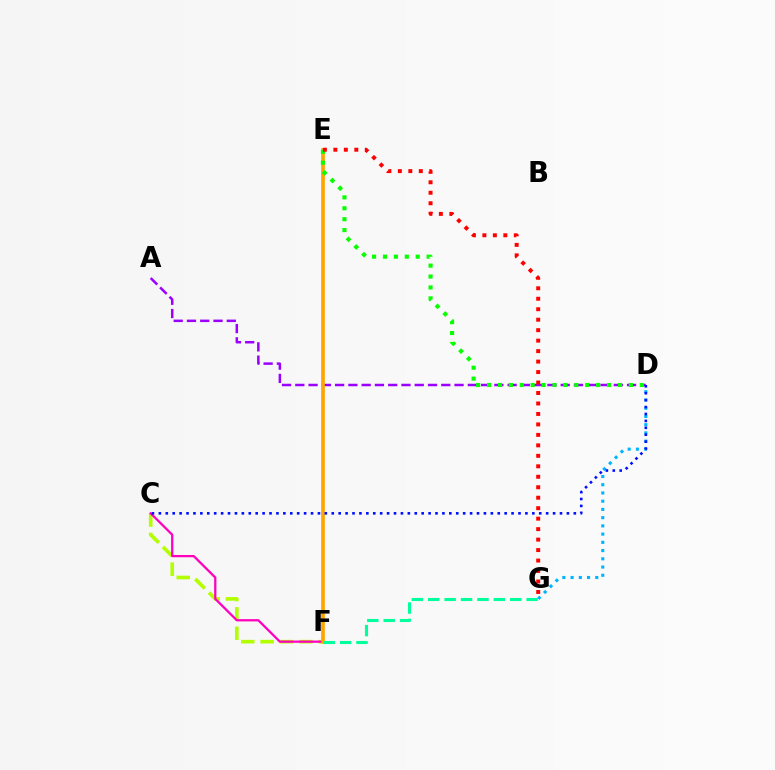{('D', 'G'): [{'color': '#00b5ff', 'line_style': 'dotted', 'thickness': 2.24}], ('A', 'D'): [{'color': '#9b00ff', 'line_style': 'dashed', 'thickness': 1.8}], ('C', 'F'): [{'color': '#b3ff00', 'line_style': 'dashed', 'thickness': 2.63}, {'color': '#ff00bd', 'line_style': 'solid', 'thickness': 1.63}], ('E', 'F'): [{'color': '#ffa500', 'line_style': 'solid', 'thickness': 2.66}], ('D', 'E'): [{'color': '#08ff00', 'line_style': 'dotted', 'thickness': 2.96}], ('C', 'D'): [{'color': '#0010ff', 'line_style': 'dotted', 'thickness': 1.88}], ('E', 'G'): [{'color': '#ff0000', 'line_style': 'dotted', 'thickness': 2.85}], ('F', 'G'): [{'color': '#00ff9d', 'line_style': 'dashed', 'thickness': 2.23}]}